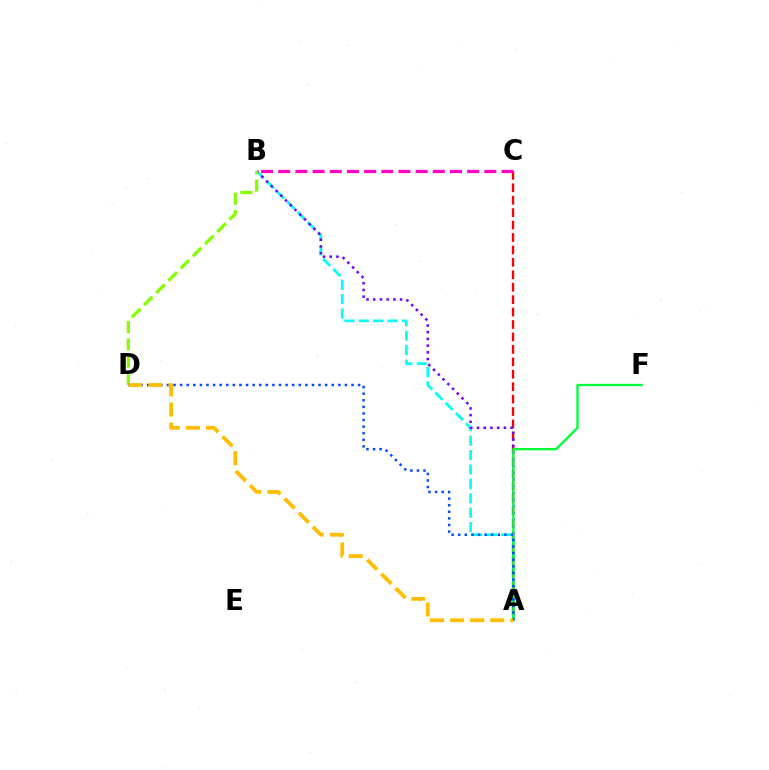{('A', 'B'): [{'color': '#00fff6', 'line_style': 'dashed', 'thickness': 1.96}, {'color': '#7200ff', 'line_style': 'dotted', 'thickness': 1.82}], ('A', 'C'): [{'color': '#ff0000', 'line_style': 'dashed', 'thickness': 1.69}], ('A', 'F'): [{'color': '#00ff39', 'line_style': 'solid', 'thickness': 1.68}], ('B', 'C'): [{'color': '#ff00cf', 'line_style': 'dashed', 'thickness': 2.33}], ('B', 'D'): [{'color': '#84ff00', 'line_style': 'dashed', 'thickness': 2.35}], ('A', 'D'): [{'color': '#004bff', 'line_style': 'dotted', 'thickness': 1.79}, {'color': '#ffbd00', 'line_style': 'dashed', 'thickness': 2.73}]}